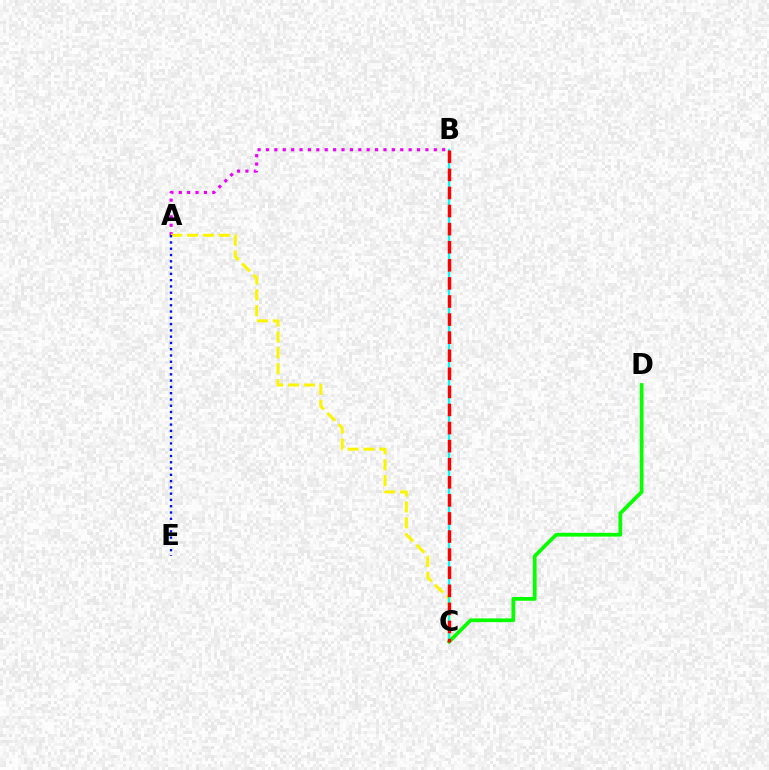{('A', 'B'): [{'color': '#ee00ff', 'line_style': 'dotted', 'thickness': 2.28}], ('A', 'C'): [{'color': '#fcf500', 'line_style': 'dashed', 'thickness': 2.16}], ('B', 'C'): [{'color': '#00fff6', 'line_style': 'solid', 'thickness': 1.58}, {'color': '#ff0000', 'line_style': 'dashed', 'thickness': 2.46}], ('A', 'E'): [{'color': '#0010ff', 'line_style': 'dotted', 'thickness': 1.71}], ('C', 'D'): [{'color': '#08ff00', 'line_style': 'solid', 'thickness': 2.7}]}